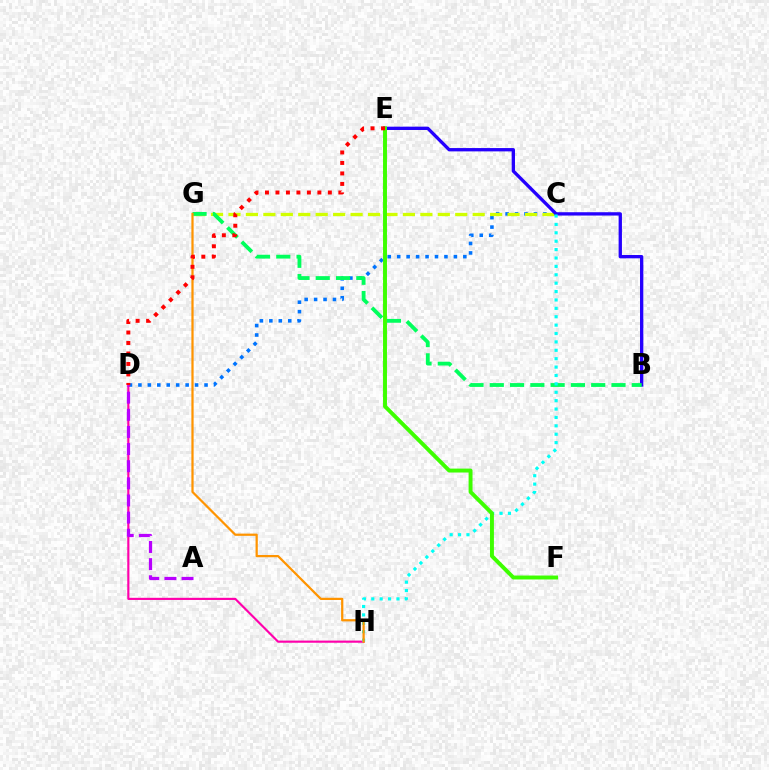{('C', 'D'): [{'color': '#0074ff', 'line_style': 'dotted', 'thickness': 2.57}], ('C', 'G'): [{'color': '#d1ff00', 'line_style': 'dashed', 'thickness': 2.37}], ('B', 'E'): [{'color': '#2500ff', 'line_style': 'solid', 'thickness': 2.39}], ('B', 'G'): [{'color': '#00ff5c', 'line_style': 'dashed', 'thickness': 2.76}], ('D', 'H'): [{'color': '#ff00ac', 'line_style': 'solid', 'thickness': 1.55}], ('A', 'D'): [{'color': '#b900ff', 'line_style': 'dashed', 'thickness': 2.33}], ('C', 'H'): [{'color': '#00fff6', 'line_style': 'dotted', 'thickness': 2.28}], ('G', 'H'): [{'color': '#ff9400', 'line_style': 'solid', 'thickness': 1.61}], ('E', 'F'): [{'color': '#3dff00', 'line_style': 'solid', 'thickness': 2.83}], ('D', 'E'): [{'color': '#ff0000', 'line_style': 'dotted', 'thickness': 2.85}]}